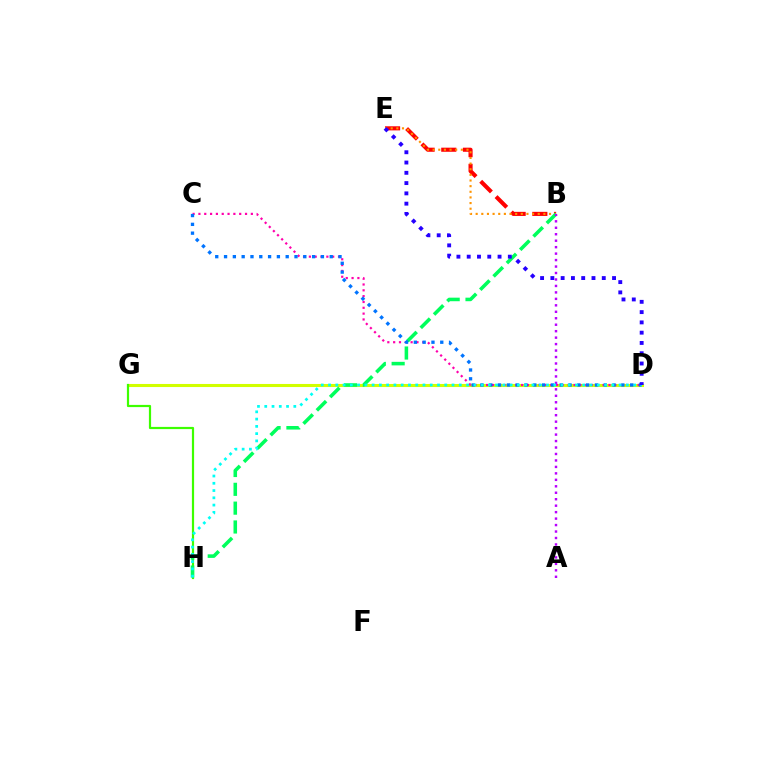{('B', 'E'): [{'color': '#ff0000', 'line_style': 'dashed', 'thickness': 2.95}, {'color': '#ff9400', 'line_style': 'dotted', 'thickness': 1.53}], ('D', 'G'): [{'color': '#d1ff00', 'line_style': 'solid', 'thickness': 2.22}], ('G', 'H'): [{'color': '#3dff00', 'line_style': 'solid', 'thickness': 1.59}], ('C', 'D'): [{'color': '#ff00ac', 'line_style': 'dotted', 'thickness': 1.58}, {'color': '#0074ff', 'line_style': 'dotted', 'thickness': 2.39}], ('B', 'H'): [{'color': '#00ff5c', 'line_style': 'dashed', 'thickness': 2.56}], ('A', 'B'): [{'color': '#b900ff', 'line_style': 'dotted', 'thickness': 1.76}], ('D', 'H'): [{'color': '#00fff6', 'line_style': 'dotted', 'thickness': 1.97}], ('D', 'E'): [{'color': '#2500ff', 'line_style': 'dotted', 'thickness': 2.79}]}